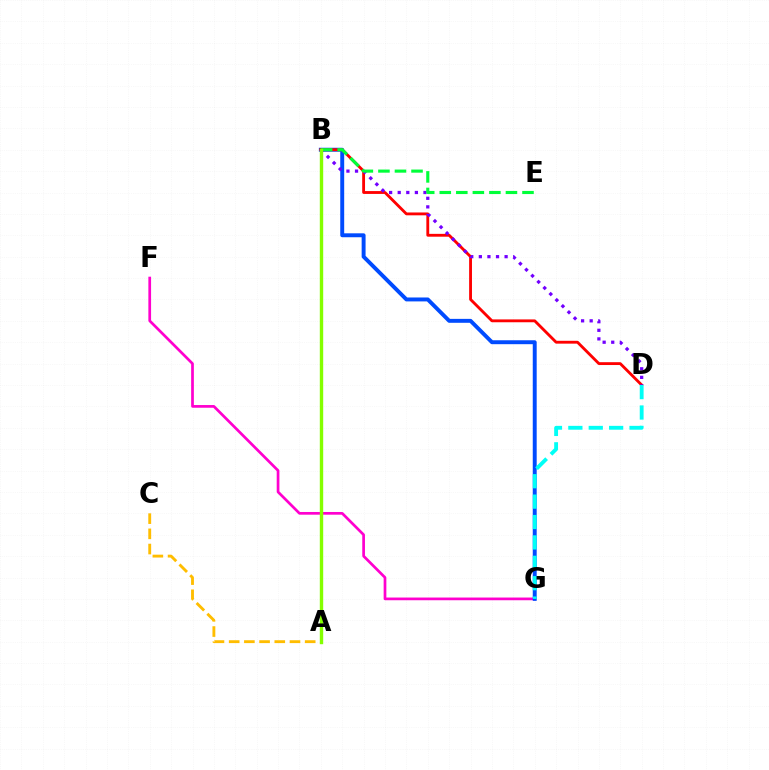{('F', 'G'): [{'color': '#ff00cf', 'line_style': 'solid', 'thickness': 1.95}], ('B', 'G'): [{'color': '#004bff', 'line_style': 'solid', 'thickness': 2.83}], ('B', 'D'): [{'color': '#ff0000', 'line_style': 'solid', 'thickness': 2.05}, {'color': '#7200ff', 'line_style': 'dotted', 'thickness': 2.33}], ('A', 'C'): [{'color': '#ffbd00', 'line_style': 'dashed', 'thickness': 2.07}], ('B', 'E'): [{'color': '#00ff39', 'line_style': 'dashed', 'thickness': 2.25}], ('A', 'B'): [{'color': '#84ff00', 'line_style': 'solid', 'thickness': 2.44}], ('D', 'G'): [{'color': '#00fff6', 'line_style': 'dashed', 'thickness': 2.77}]}